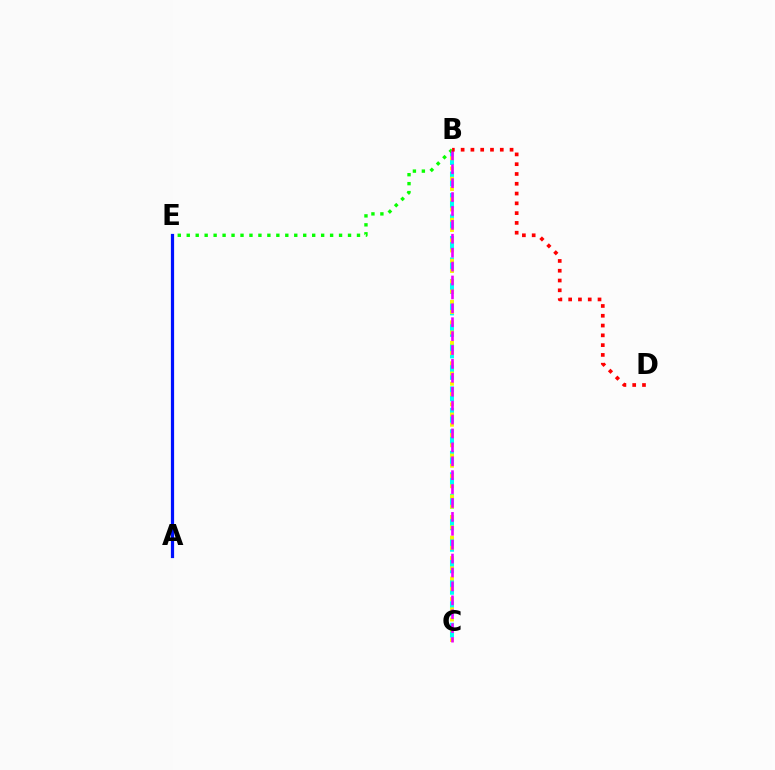{('B', 'C'): [{'color': '#00fff6', 'line_style': 'dashed', 'thickness': 2.92}, {'color': '#fcf500', 'line_style': 'dotted', 'thickness': 2.79}, {'color': '#ee00ff', 'line_style': 'dashed', 'thickness': 1.89}], ('B', 'E'): [{'color': '#08ff00', 'line_style': 'dotted', 'thickness': 2.43}], ('B', 'D'): [{'color': '#ff0000', 'line_style': 'dotted', 'thickness': 2.66}], ('A', 'E'): [{'color': '#0010ff', 'line_style': 'solid', 'thickness': 2.32}]}